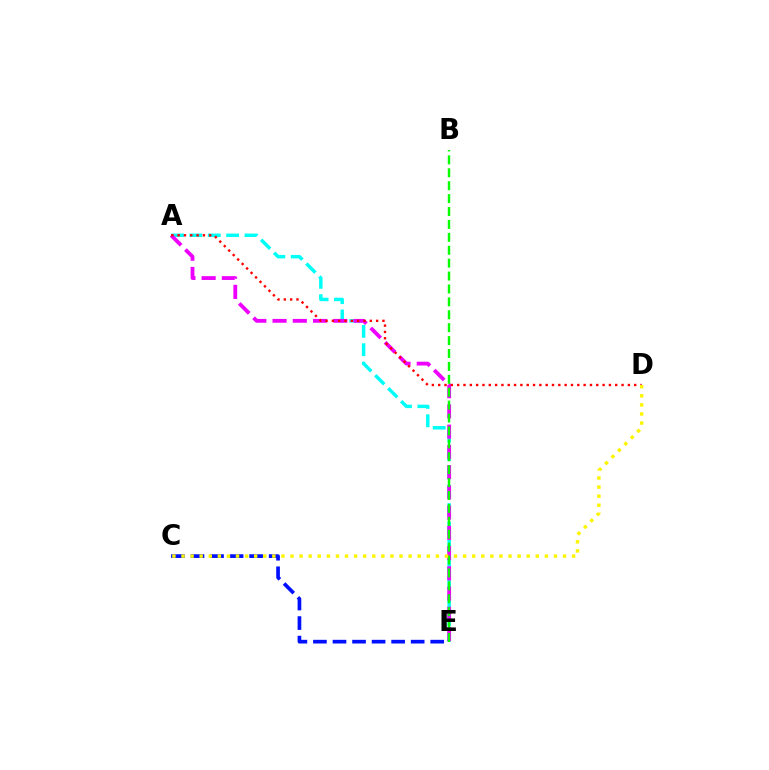{('A', 'E'): [{'color': '#00fff6', 'line_style': 'dashed', 'thickness': 2.49}, {'color': '#ee00ff', 'line_style': 'dashed', 'thickness': 2.75}], ('C', 'E'): [{'color': '#0010ff', 'line_style': 'dashed', 'thickness': 2.66}], ('A', 'D'): [{'color': '#ff0000', 'line_style': 'dotted', 'thickness': 1.72}], ('B', 'E'): [{'color': '#08ff00', 'line_style': 'dashed', 'thickness': 1.75}], ('C', 'D'): [{'color': '#fcf500', 'line_style': 'dotted', 'thickness': 2.47}]}